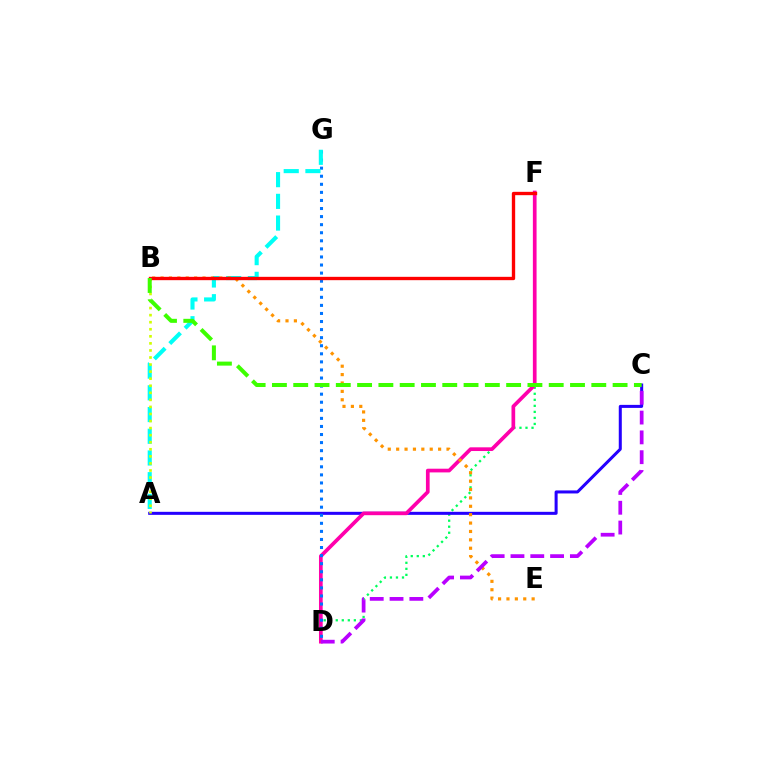{('D', 'F'): [{'color': '#00ff5c', 'line_style': 'dotted', 'thickness': 1.64}, {'color': '#ff00ac', 'line_style': 'solid', 'thickness': 2.66}], ('A', 'C'): [{'color': '#2500ff', 'line_style': 'solid', 'thickness': 2.18}], ('D', 'G'): [{'color': '#0074ff', 'line_style': 'dotted', 'thickness': 2.19}], ('A', 'G'): [{'color': '#00fff6', 'line_style': 'dashed', 'thickness': 2.95}], ('A', 'B'): [{'color': '#d1ff00', 'line_style': 'dotted', 'thickness': 1.92}], ('B', 'E'): [{'color': '#ff9400', 'line_style': 'dotted', 'thickness': 2.28}], ('B', 'F'): [{'color': '#ff0000', 'line_style': 'solid', 'thickness': 2.41}], ('C', 'D'): [{'color': '#b900ff', 'line_style': 'dashed', 'thickness': 2.69}], ('B', 'C'): [{'color': '#3dff00', 'line_style': 'dashed', 'thickness': 2.89}]}